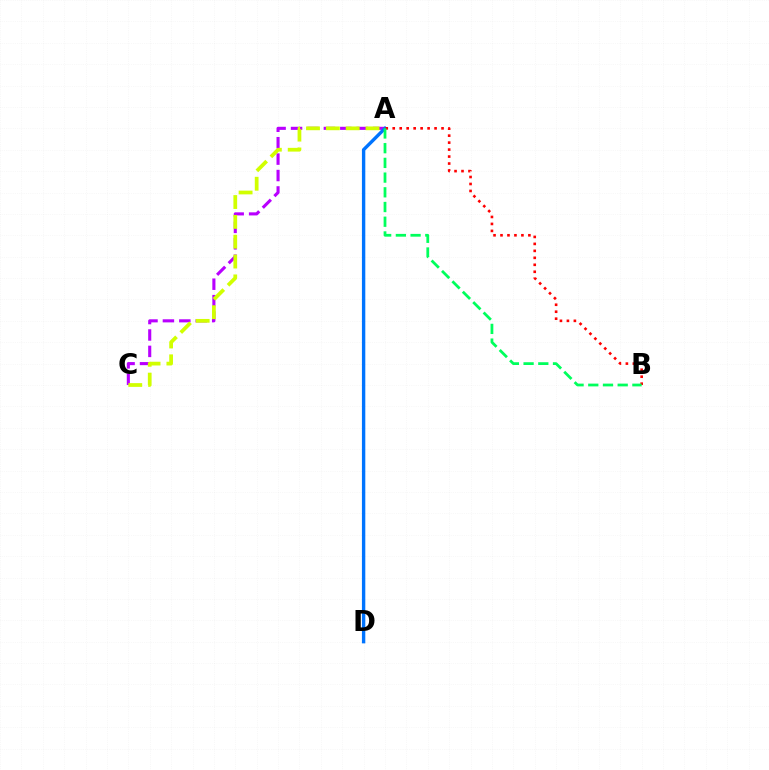{('A', 'C'): [{'color': '#b900ff', 'line_style': 'dashed', 'thickness': 2.23}, {'color': '#d1ff00', 'line_style': 'dashed', 'thickness': 2.7}], ('A', 'D'): [{'color': '#0074ff', 'line_style': 'solid', 'thickness': 2.43}], ('A', 'B'): [{'color': '#ff0000', 'line_style': 'dotted', 'thickness': 1.89}, {'color': '#00ff5c', 'line_style': 'dashed', 'thickness': 2.0}]}